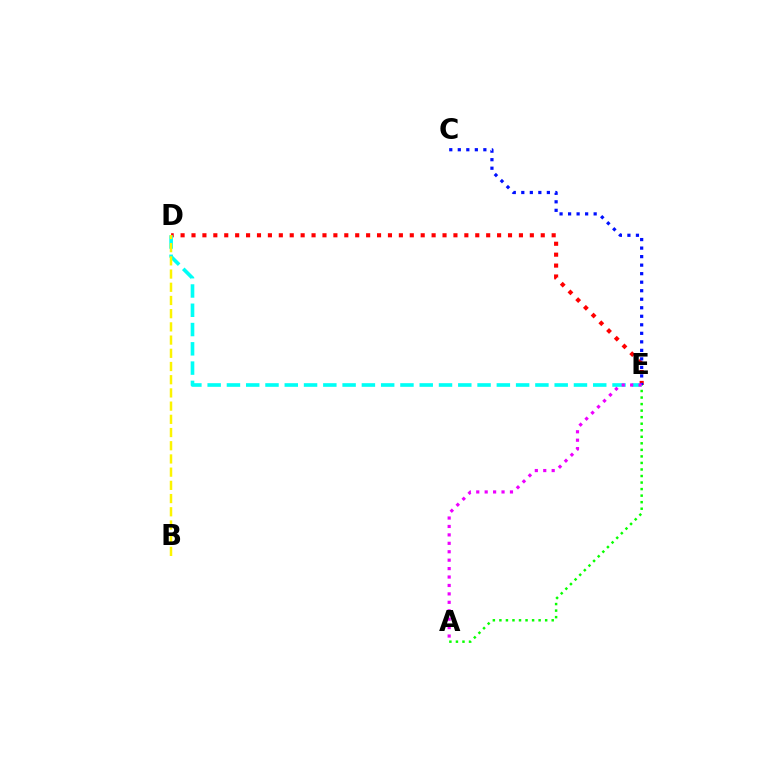{('A', 'E'): [{'color': '#08ff00', 'line_style': 'dotted', 'thickness': 1.78}, {'color': '#ee00ff', 'line_style': 'dotted', 'thickness': 2.29}], ('D', 'E'): [{'color': '#ff0000', 'line_style': 'dotted', 'thickness': 2.97}, {'color': '#00fff6', 'line_style': 'dashed', 'thickness': 2.62}], ('C', 'E'): [{'color': '#0010ff', 'line_style': 'dotted', 'thickness': 2.32}], ('B', 'D'): [{'color': '#fcf500', 'line_style': 'dashed', 'thickness': 1.79}]}